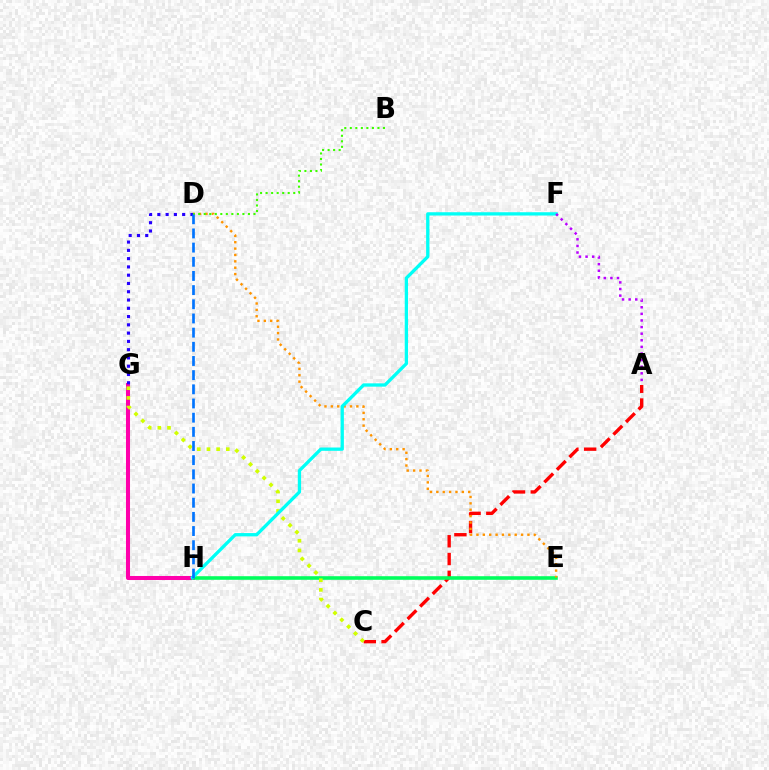{('A', 'C'): [{'color': '#ff0000', 'line_style': 'dashed', 'thickness': 2.41}], ('G', 'H'): [{'color': '#ff00ac', 'line_style': 'solid', 'thickness': 2.91}], ('E', 'H'): [{'color': '#00ff5c', 'line_style': 'solid', 'thickness': 2.58}], ('D', 'E'): [{'color': '#ff9400', 'line_style': 'dotted', 'thickness': 1.73}], ('C', 'G'): [{'color': '#d1ff00', 'line_style': 'dotted', 'thickness': 2.63}], ('F', 'H'): [{'color': '#00fff6', 'line_style': 'solid', 'thickness': 2.38}], ('D', 'G'): [{'color': '#2500ff', 'line_style': 'dotted', 'thickness': 2.25}], ('A', 'F'): [{'color': '#b900ff', 'line_style': 'dotted', 'thickness': 1.79}], ('B', 'D'): [{'color': '#3dff00', 'line_style': 'dotted', 'thickness': 1.5}], ('D', 'H'): [{'color': '#0074ff', 'line_style': 'dashed', 'thickness': 1.93}]}